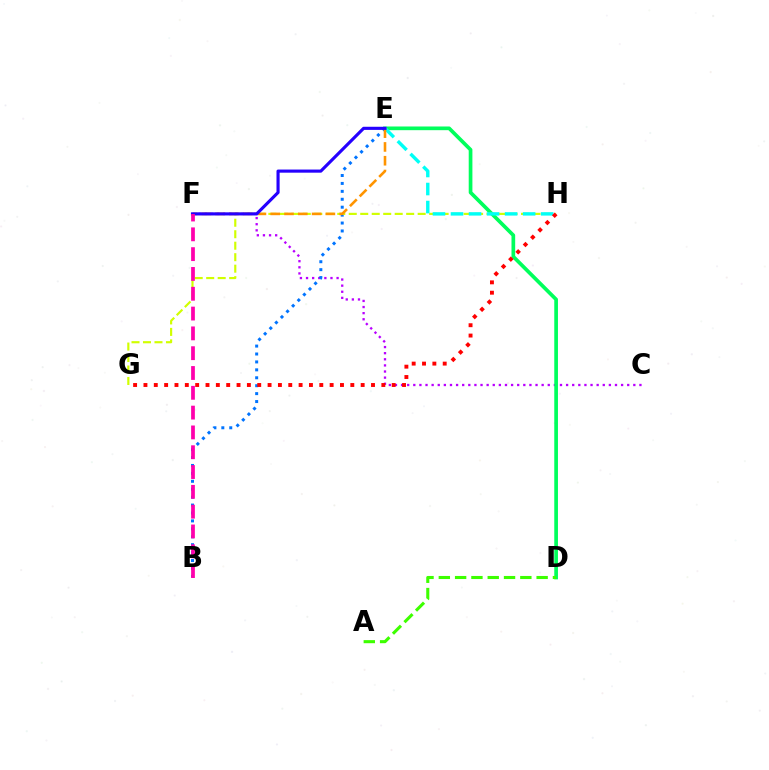{('C', 'F'): [{'color': '#b900ff', 'line_style': 'dotted', 'thickness': 1.66}], ('D', 'E'): [{'color': '#00ff5c', 'line_style': 'solid', 'thickness': 2.66}], ('B', 'E'): [{'color': '#0074ff', 'line_style': 'dotted', 'thickness': 2.15}], ('G', 'H'): [{'color': '#d1ff00', 'line_style': 'dashed', 'thickness': 1.56}, {'color': '#ff0000', 'line_style': 'dotted', 'thickness': 2.81}], ('E', 'H'): [{'color': '#00fff6', 'line_style': 'dashed', 'thickness': 2.45}], ('A', 'D'): [{'color': '#3dff00', 'line_style': 'dashed', 'thickness': 2.21}], ('E', 'F'): [{'color': '#ff9400', 'line_style': 'dashed', 'thickness': 1.87}, {'color': '#2500ff', 'line_style': 'solid', 'thickness': 2.25}], ('B', 'F'): [{'color': '#ff00ac', 'line_style': 'dashed', 'thickness': 2.69}]}